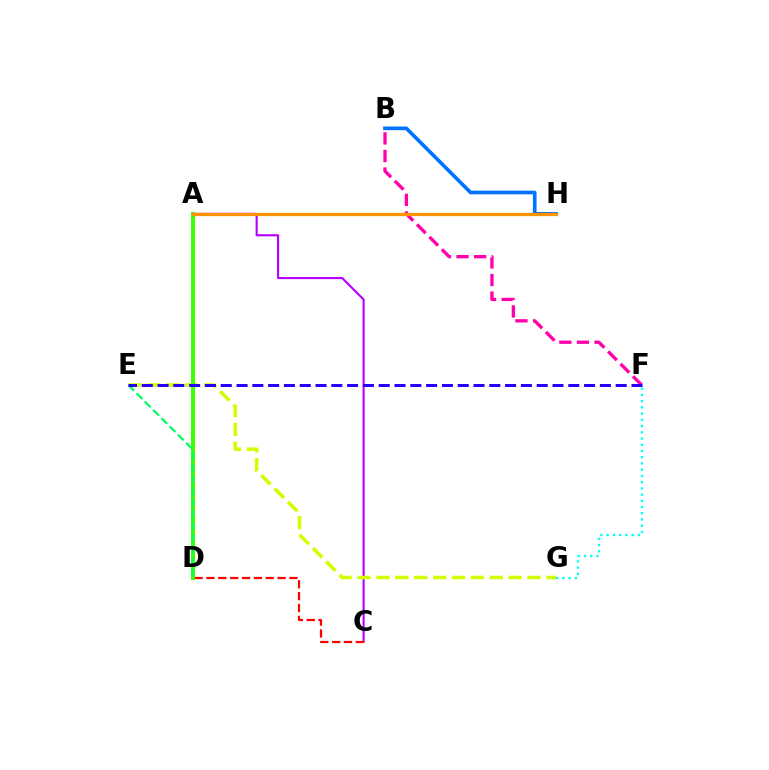{('A', 'C'): [{'color': '#b900ff', 'line_style': 'solid', 'thickness': 1.54}], ('B', 'H'): [{'color': '#0074ff', 'line_style': 'solid', 'thickness': 2.64}], ('E', 'G'): [{'color': '#d1ff00', 'line_style': 'dashed', 'thickness': 2.57}], ('C', 'D'): [{'color': '#ff0000', 'line_style': 'dashed', 'thickness': 1.61}], ('B', 'F'): [{'color': '#ff00ac', 'line_style': 'dashed', 'thickness': 2.39}], ('A', 'D'): [{'color': '#3dff00', 'line_style': 'solid', 'thickness': 2.88}], ('A', 'H'): [{'color': '#ff9400', 'line_style': 'solid', 'thickness': 2.32}], ('D', 'E'): [{'color': '#00ff5c', 'line_style': 'dashed', 'thickness': 1.59}], ('F', 'G'): [{'color': '#00fff6', 'line_style': 'dotted', 'thickness': 1.69}], ('E', 'F'): [{'color': '#2500ff', 'line_style': 'dashed', 'thickness': 2.15}]}